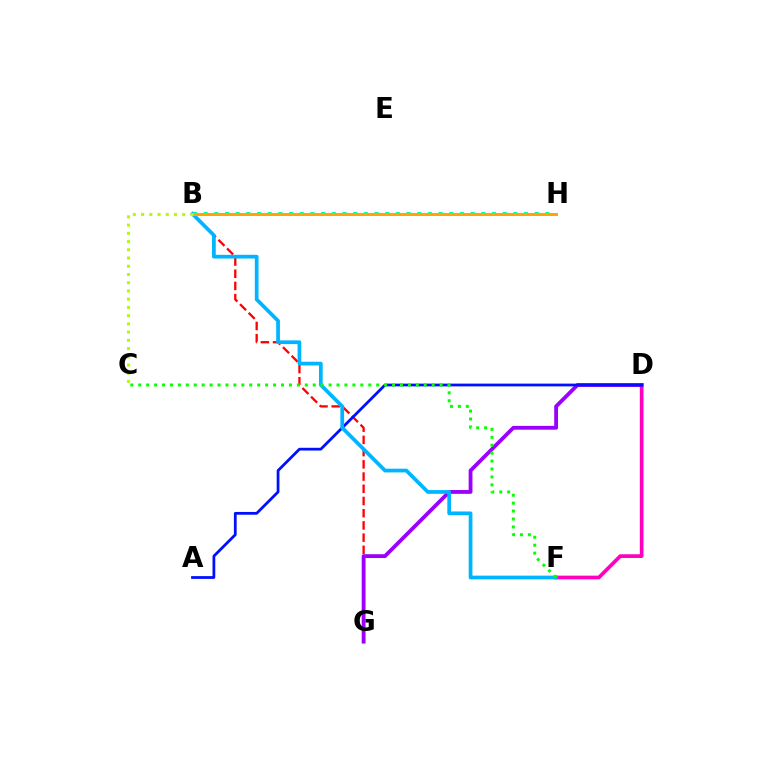{('B', 'G'): [{'color': '#ff0000', 'line_style': 'dashed', 'thickness': 1.66}], ('D', 'F'): [{'color': '#ff00bd', 'line_style': 'solid', 'thickness': 2.66}], ('B', 'H'): [{'color': '#00ff9d', 'line_style': 'dotted', 'thickness': 2.9}, {'color': '#ffa500', 'line_style': 'solid', 'thickness': 2.16}], ('D', 'G'): [{'color': '#9b00ff', 'line_style': 'solid', 'thickness': 2.75}], ('A', 'D'): [{'color': '#0010ff', 'line_style': 'solid', 'thickness': 1.99}], ('B', 'F'): [{'color': '#00b5ff', 'line_style': 'solid', 'thickness': 2.69}], ('C', 'F'): [{'color': '#08ff00', 'line_style': 'dotted', 'thickness': 2.15}], ('B', 'C'): [{'color': '#b3ff00', 'line_style': 'dotted', 'thickness': 2.24}]}